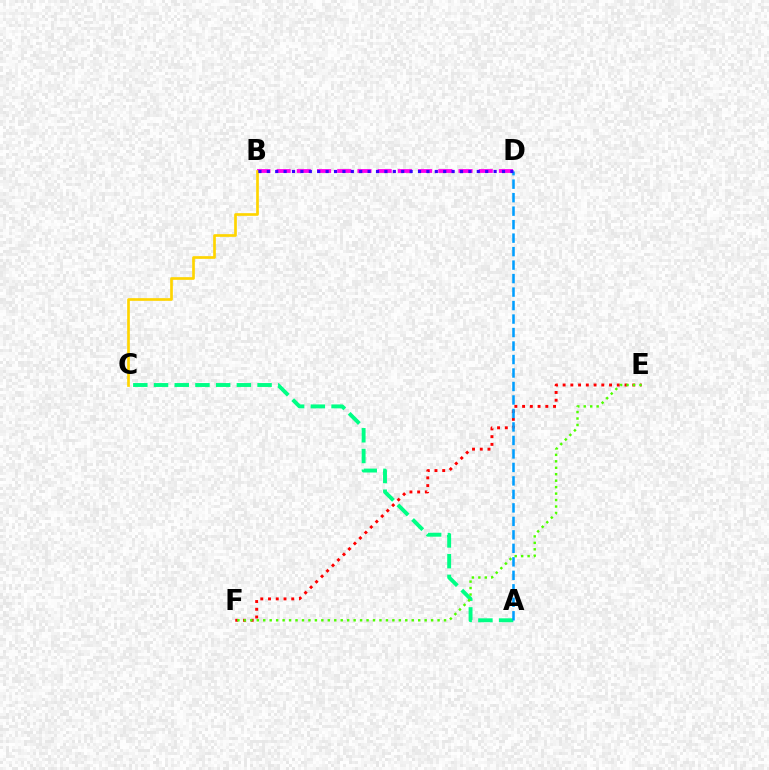{('B', 'D'): [{'color': '#ff00ed', 'line_style': 'dashed', 'thickness': 2.75}, {'color': '#3700ff', 'line_style': 'dotted', 'thickness': 2.28}], ('E', 'F'): [{'color': '#ff0000', 'line_style': 'dotted', 'thickness': 2.1}, {'color': '#4fff00', 'line_style': 'dotted', 'thickness': 1.75}], ('A', 'C'): [{'color': '#00ff86', 'line_style': 'dashed', 'thickness': 2.81}], ('A', 'D'): [{'color': '#009eff', 'line_style': 'dashed', 'thickness': 1.83}], ('B', 'C'): [{'color': '#ffd500', 'line_style': 'solid', 'thickness': 1.93}]}